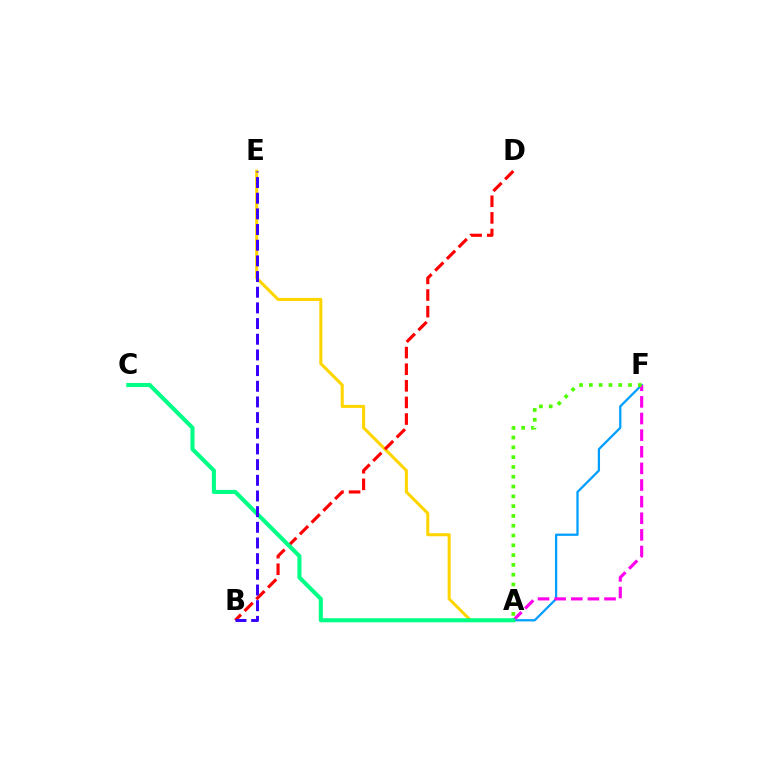{('A', 'F'): [{'color': '#009eff', 'line_style': 'solid', 'thickness': 1.63}, {'color': '#ff00ed', 'line_style': 'dashed', 'thickness': 2.26}, {'color': '#4fff00', 'line_style': 'dotted', 'thickness': 2.66}], ('A', 'E'): [{'color': '#ffd500', 'line_style': 'solid', 'thickness': 2.19}], ('B', 'D'): [{'color': '#ff0000', 'line_style': 'dashed', 'thickness': 2.26}], ('A', 'C'): [{'color': '#00ff86', 'line_style': 'solid', 'thickness': 2.94}], ('B', 'E'): [{'color': '#3700ff', 'line_style': 'dashed', 'thickness': 2.13}]}